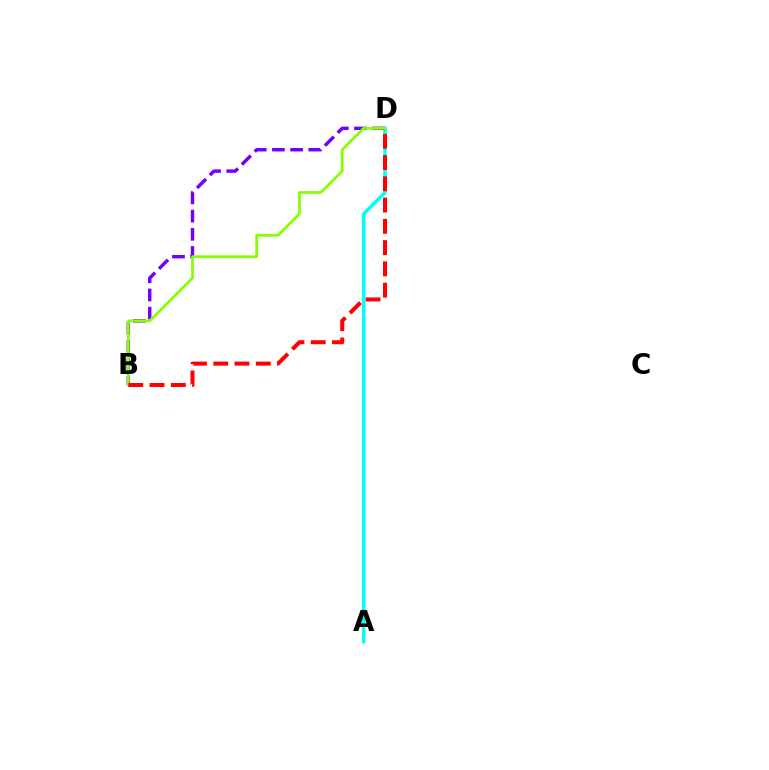{('A', 'D'): [{'color': '#00fff6', 'line_style': 'solid', 'thickness': 2.5}], ('B', 'D'): [{'color': '#7200ff', 'line_style': 'dashed', 'thickness': 2.47}, {'color': '#84ff00', 'line_style': 'solid', 'thickness': 1.97}, {'color': '#ff0000', 'line_style': 'dashed', 'thickness': 2.89}]}